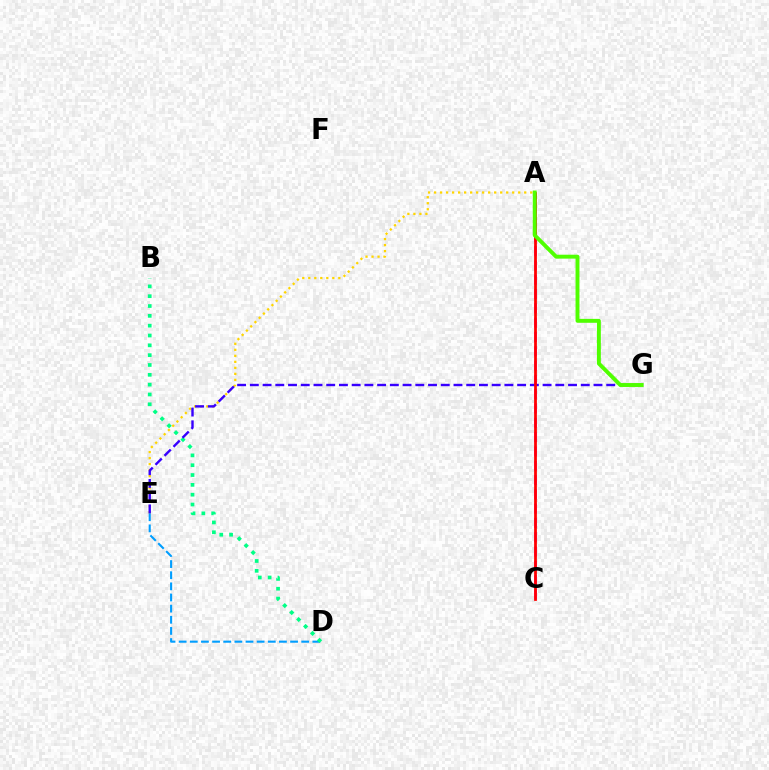{('A', 'C'): [{'color': '#ff00ed', 'line_style': 'dashed', 'thickness': 1.94}, {'color': '#ff0000', 'line_style': 'solid', 'thickness': 1.98}], ('A', 'E'): [{'color': '#ffd500', 'line_style': 'dotted', 'thickness': 1.63}], ('D', 'E'): [{'color': '#009eff', 'line_style': 'dashed', 'thickness': 1.51}], ('B', 'D'): [{'color': '#00ff86', 'line_style': 'dotted', 'thickness': 2.67}], ('E', 'G'): [{'color': '#3700ff', 'line_style': 'dashed', 'thickness': 1.73}], ('A', 'G'): [{'color': '#4fff00', 'line_style': 'solid', 'thickness': 2.82}]}